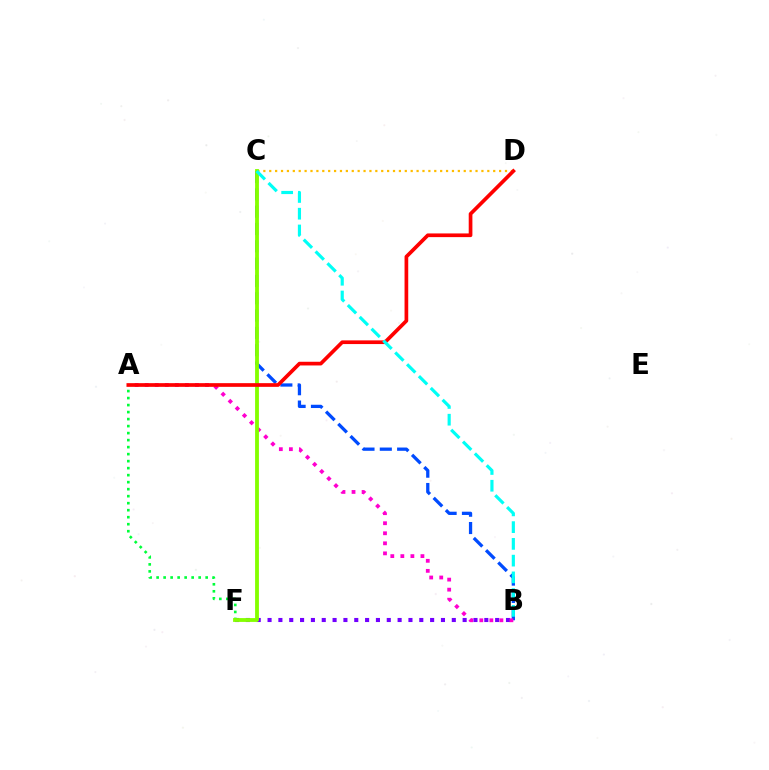{('B', 'C'): [{'color': '#004bff', 'line_style': 'dashed', 'thickness': 2.35}, {'color': '#00fff6', 'line_style': 'dashed', 'thickness': 2.28}], ('B', 'F'): [{'color': '#7200ff', 'line_style': 'dotted', 'thickness': 2.94}], ('A', 'F'): [{'color': '#00ff39', 'line_style': 'dotted', 'thickness': 1.9}], ('C', 'D'): [{'color': '#ffbd00', 'line_style': 'dotted', 'thickness': 1.6}], ('A', 'B'): [{'color': '#ff00cf', 'line_style': 'dotted', 'thickness': 2.73}], ('C', 'F'): [{'color': '#84ff00', 'line_style': 'solid', 'thickness': 2.76}], ('A', 'D'): [{'color': '#ff0000', 'line_style': 'solid', 'thickness': 2.66}]}